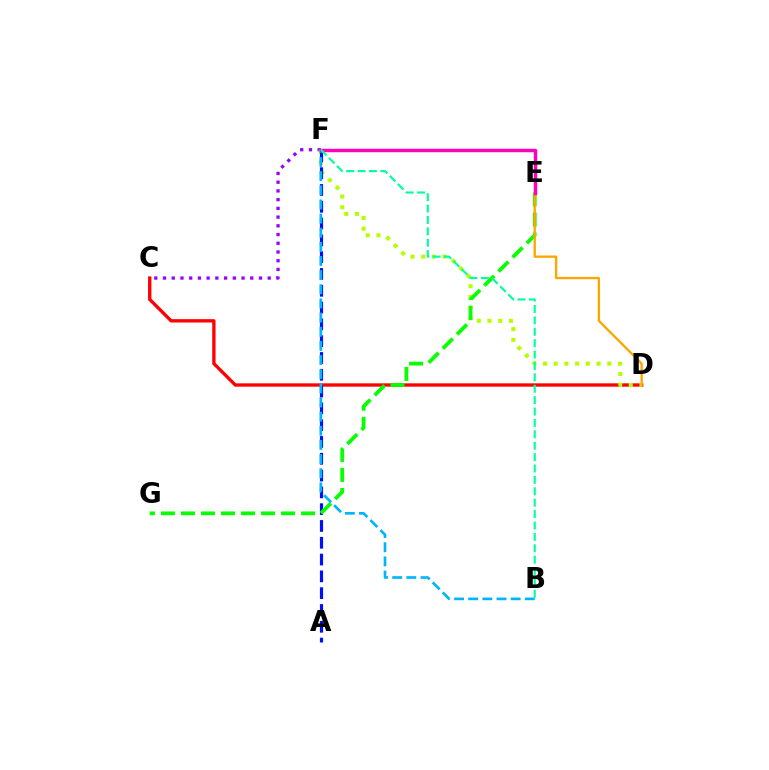{('C', 'D'): [{'color': '#ff0000', 'line_style': 'solid', 'thickness': 2.4}], ('C', 'F'): [{'color': '#9b00ff', 'line_style': 'dotted', 'thickness': 2.37}], ('D', 'F'): [{'color': '#b3ff00', 'line_style': 'dotted', 'thickness': 2.91}], ('A', 'F'): [{'color': '#0010ff', 'line_style': 'dashed', 'thickness': 2.28}], ('E', 'G'): [{'color': '#08ff00', 'line_style': 'dashed', 'thickness': 2.72}], ('D', 'E'): [{'color': '#ffa500', 'line_style': 'solid', 'thickness': 1.68}], ('B', 'F'): [{'color': '#00b5ff', 'line_style': 'dashed', 'thickness': 1.92}, {'color': '#00ff9d', 'line_style': 'dashed', 'thickness': 1.55}], ('E', 'F'): [{'color': '#ff00bd', 'line_style': 'solid', 'thickness': 2.47}]}